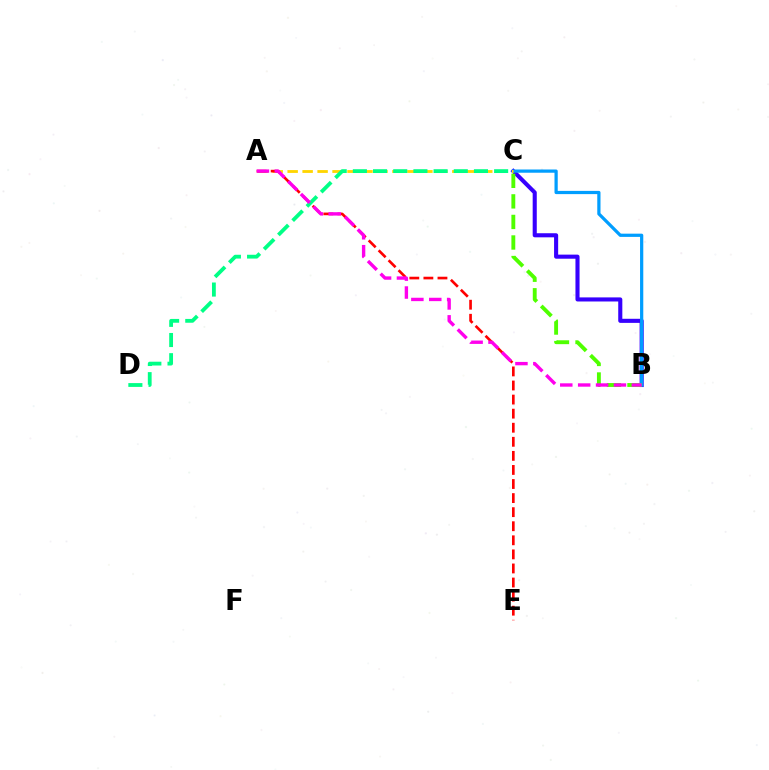{('B', 'C'): [{'color': '#3700ff', 'line_style': 'solid', 'thickness': 2.94}, {'color': '#009eff', 'line_style': 'solid', 'thickness': 2.32}, {'color': '#4fff00', 'line_style': 'dashed', 'thickness': 2.79}], ('A', 'C'): [{'color': '#ffd500', 'line_style': 'dashed', 'thickness': 2.03}], ('A', 'E'): [{'color': '#ff0000', 'line_style': 'dashed', 'thickness': 1.91}], ('C', 'D'): [{'color': '#00ff86', 'line_style': 'dashed', 'thickness': 2.74}], ('A', 'B'): [{'color': '#ff00ed', 'line_style': 'dashed', 'thickness': 2.43}]}